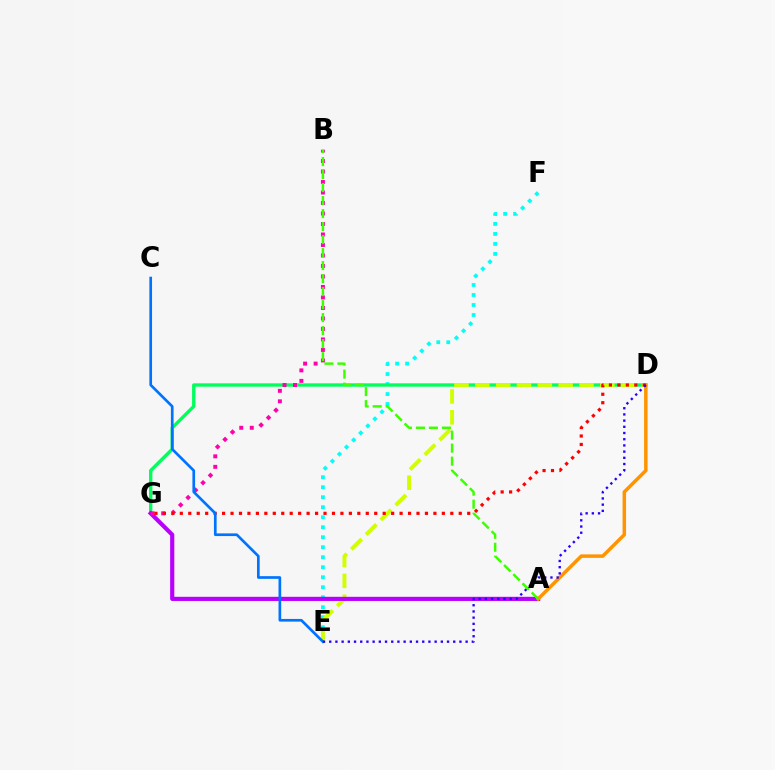{('E', 'F'): [{'color': '#00fff6', 'line_style': 'dotted', 'thickness': 2.72}], ('D', 'G'): [{'color': '#00ff5c', 'line_style': 'solid', 'thickness': 2.41}, {'color': '#ff0000', 'line_style': 'dotted', 'thickness': 2.3}], ('D', 'E'): [{'color': '#d1ff00', 'line_style': 'dashed', 'thickness': 2.83}, {'color': '#2500ff', 'line_style': 'dotted', 'thickness': 1.68}], ('A', 'G'): [{'color': '#b900ff', 'line_style': 'solid', 'thickness': 2.99}], ('B', 'G'): [{'color': '#ff00ac', 'line_style': 'dotted', 'thickness': 2.85}], ('A', 'D'): [{'color': '#ff9400', 'line_style': 'solid', 'thickness': 2.52}], ('A', 'B'): [{'color': '#3dff00', 'line_style': 'dashed', 'thickness': 1.77}], ('C', 'E'): [{'color': '#0074ff', 'line_style': 'solid', 'thickness': 1.93}]}